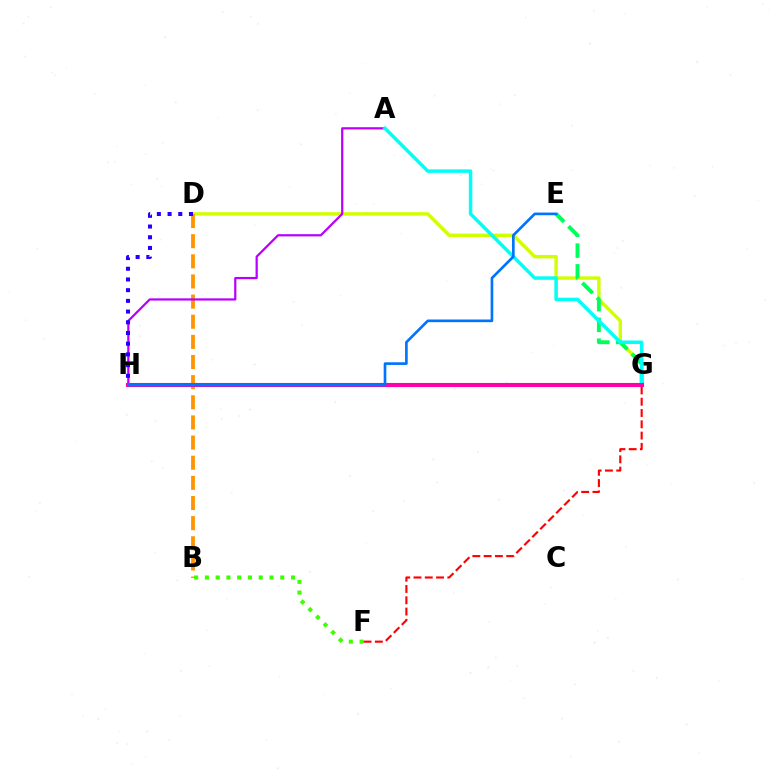{('D', 'G'): [{'color': '#d1ff00', 'line_style': 'solid', 'thickness': 2.46}], ('B', 'D'): [{'color': '#ff9400', 'line_style': 'dashed', 'thickness': 2.74}], ('E', 'G'): [{'color': '#00ff5c', 'line_style': 'dashed', 'thickness': 2.82}], ('A', 'H'): [{'color': '#b900ff', 'line_style': 'solid', 'thickness': 1.6}], ('B', 'F'): [{'color': '#3dff00', 'line_style': 'dotted', 'thickness': 2.93}], ('A', 'G'): [{'color': '#00fff6', 'line_style': 'solid', 'thickness': 2.5}], ('F', 'G'): [{'color': '#ff0000', 'line_style': 'dashed', 'thickness': 1.53}], ('D', 'H'): [{'color': '#2500ff', 'line_style': 'dotted', 'thickness': 2.91}], ('G', 'H'): [{'color': '#ff00ac', 'line_style': 'solid', 'thickness': 2.94}], ('E', 'H'): [{'color': '#0074ff', 'line_style': 'solid', 'thickness': 1.91}]}